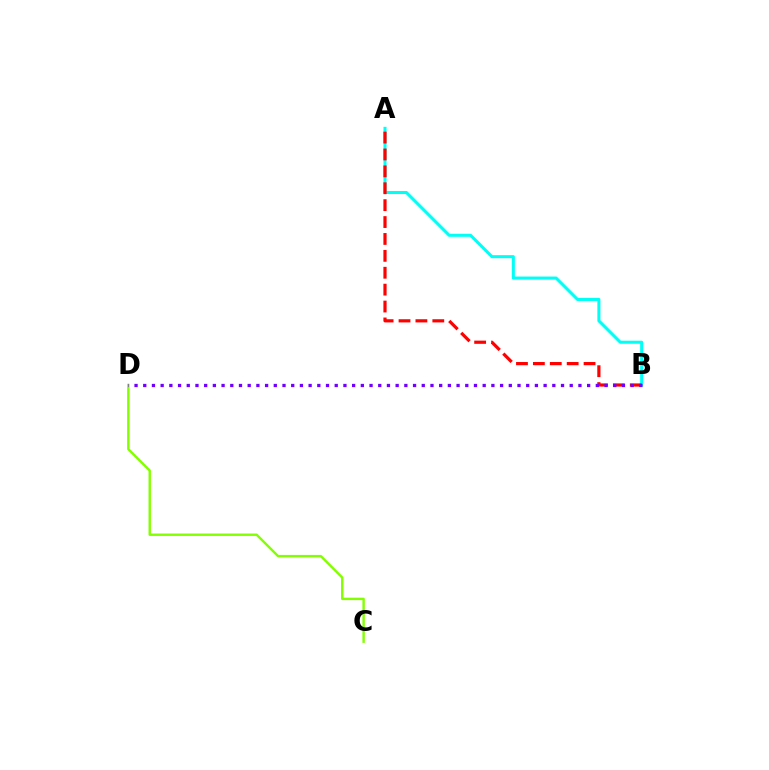{('A', 'B'): [{'color': '#00fff6', 'line_style': 'solid', 'thickness': 2.19}, {'color': '#ff0000', 'line_style': 'dashed', 'thickness': 2.3}], ('C', 'D'): [{'color': '#84ff00', 'line_style': 'solid', 'thickness': 1.74}], ('B', 'D'): [{'color': '#7200ff', 'line_style': 'dotted', 'thickness': 2.36}]}